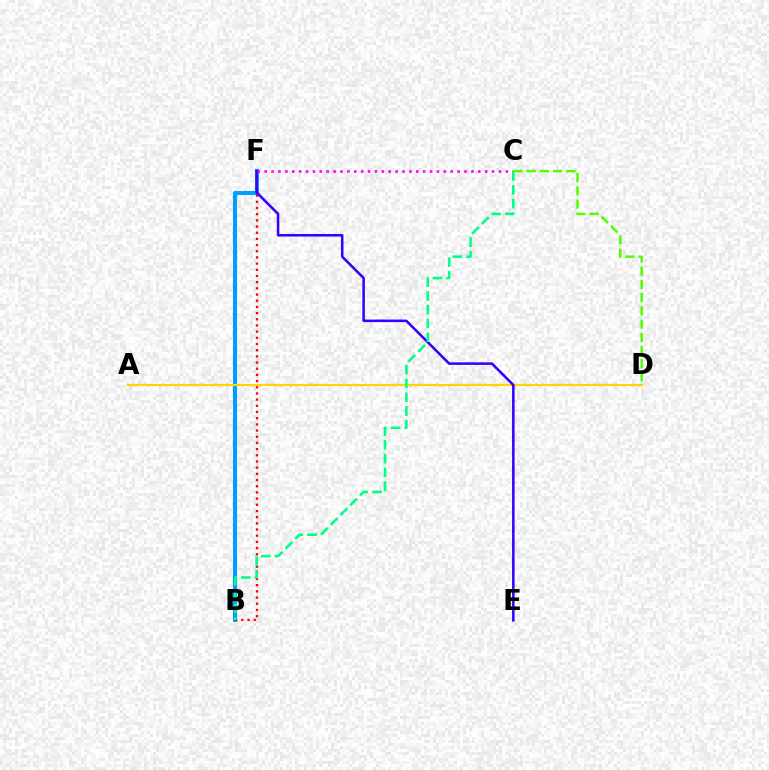{('B', 'F'): [{'color': '#009eff', 'line_style': 'solid', 'thickness': 2.94}, {'color': '#ff0000', 'line_style': 'dotted', 'thickness': 1.68}], ('C', 'F'): [{'color': '#ff00ed', 'line_style': 'dotted', 'thickness': 1.87}], ('A', 'D'): [{'color': '#ffd500', 'line_style': 'solid', 'thickness': 1.58}], ('E', 'F'): [{'color': '#3700ff', 'line_style': 'solid', 'thickness': 1.84}], ('B', 'C'): [{'color': '#00ff86', 'line_style': 'dashed', 'thickness': 1.87}], ('C', 'D'): [{'color': '#4fff00', 'line_style': 'dashed', 'thickness': 1.79}]}